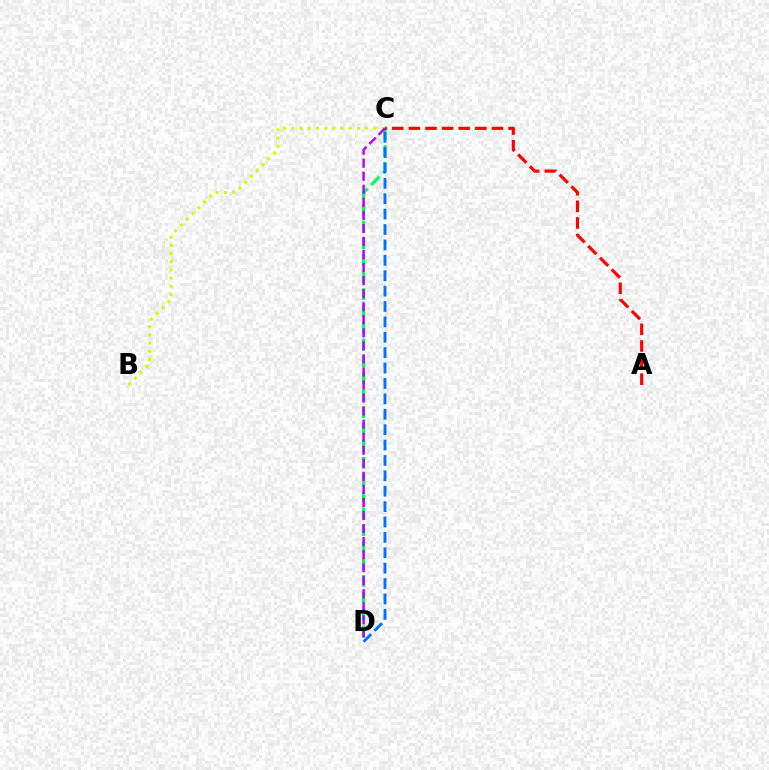{('B', 'C'): [{'color': '#d1ff00', 'line_style': 'dotted', 'thickness': 2.23}], ('C', 'D'): [{'color': '#00ff5c', 'line_style': 'dashed', 'thickness': 2.29}, {'color': '#0074ff', 'line_style': 'dashed', 'thickness': 2.09}, {'color': '#b900ff', 'line_style': 'dashed', 'thickness': 1.77}], ('A', 'C'): [{'color': '#ff0000', 'line_style': 'dashed', 'thickness': 2.26}]}